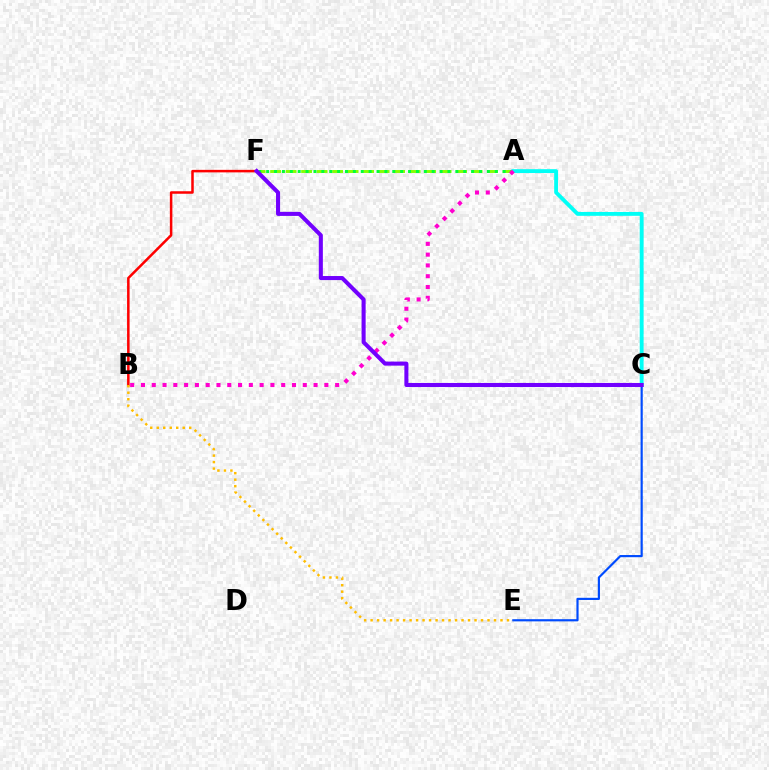{('B', 'F'): [{'color': '#ff0000', 'line_style': 'solid', 'thickness': 1.81}], ('A', 'F'): [{'color': '#84ff00', 'line_style': 'dashed', 'thickness': 2.11}, {'color': '#00ff39', 'line_style': 'dotted', 'thickness': 2.14}], ('A', 'C'): [{'color': '#00fff6', 'line_style': 'solid', 'thickness': 2.78}], ('A', 'B'): [{'color': '#ff00cf', 'line_style': 'dotted', 'thickness': 2.93}], ('C', 'E'): [{'color': '#004bff', 'line_style': 'solid', 'thickness': 1.57}], ('C', 'F'): [{'color': '#7200ff', 'line_style': 'solid', 'thickness': 2.92}], ('B', 'E'): [{'color': '#ffbd00', 'line_style': 'dotted', 'thickness': 1.76}]}